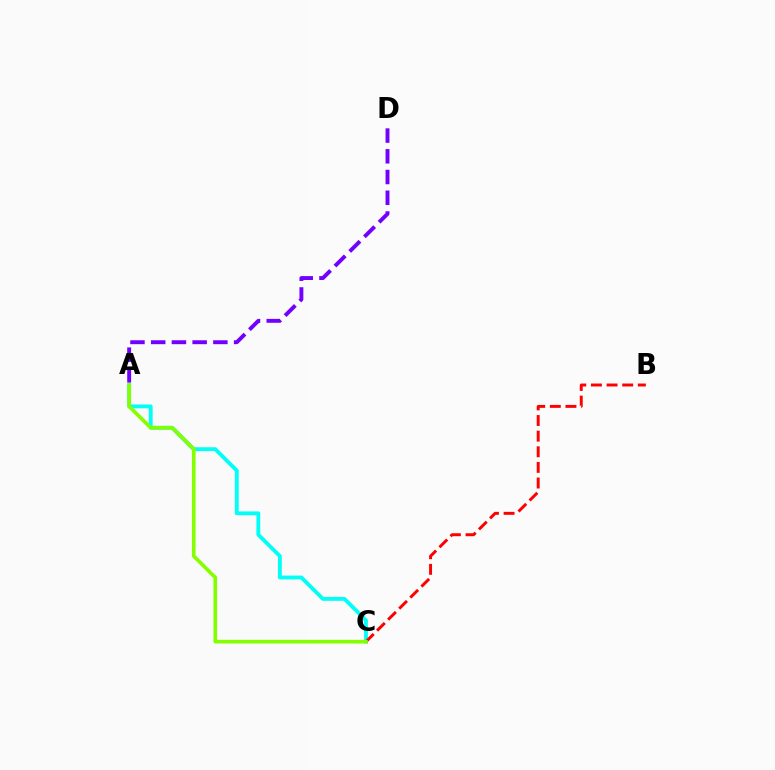{('A', 'C'): [{'color': '#00fff6', 'line_style': 'solid', 'thickness': 2.77}, {'color': '#84ff00', 'line_style': 'solid', 'thickness': 2.62}], ('B', 'C'): [{'color': '#ff0000', 'line_style': 'dashed', 'thickness': 2.12}], ('A', 'D'): [{'color': '#7200ff', 'line_style': 'dashed', 'thickness': 2.82}]}